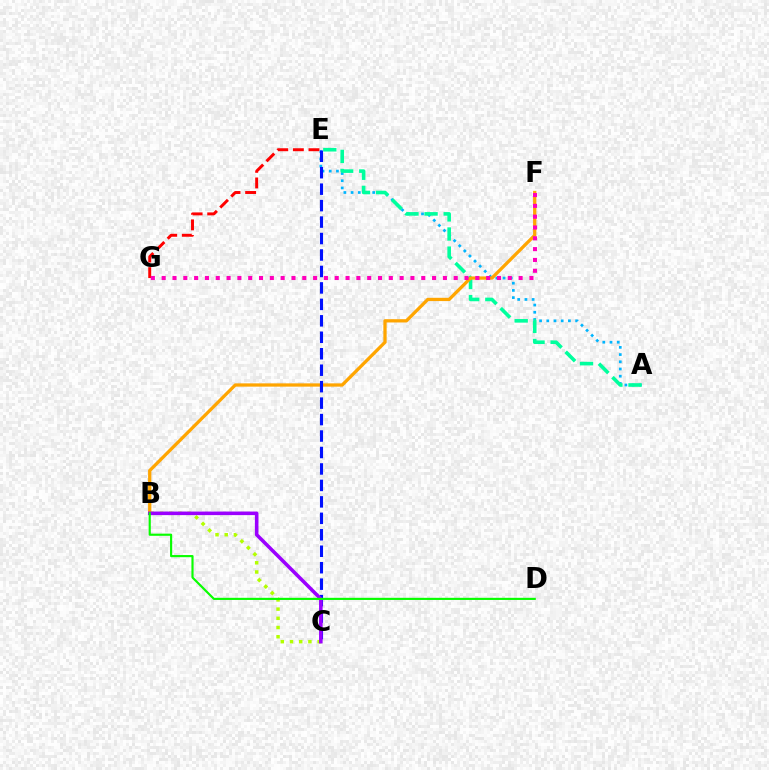{('A', 'E'): [{'color': '#00b5ff', 'line_style': 'dotted', 'thickness': 1.96}, {'color': '#00ff9d', 'line_style': 'dashed', 'thickness': 2.6}], ('E', 'G'): [{'color': '#ff0000', 'line_style': 'dashed', 'thickness': 2.12}], ('B', 'F'): [{'color': '#ffa500', 'line_style': 'solid', 'thickness': 2.36}], ('C', 'E'): [{'color': '#0010ff', 'line_style': 'dashed', 'thickness': 2.24}], ('F', 'G'): [{'color': '#ff00bd', 'line_style': 'dotted', 'thickness': 2.94}], ('B', 'C'): [{'color': '#b3ff00', 'line_style': 'dotted', 'thickness': 2.5}, {'color': '#9b00ff', 'line_style': 'solid', 'thickness': 2.56}], ('B', 'D'): [{'color': '#08ff00', 'line_style': 'solid', 'thickness': 1.55}]}